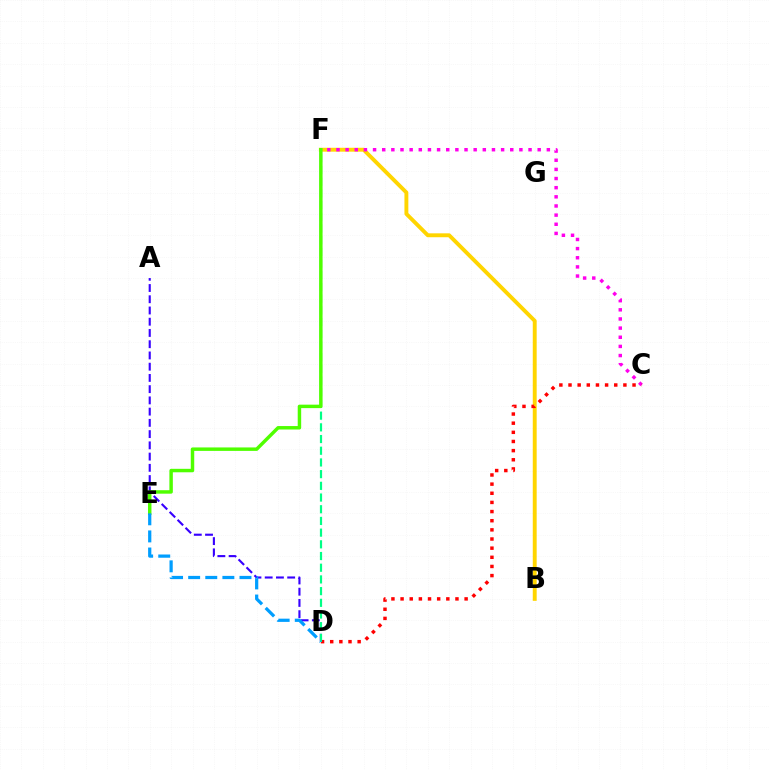{('B', 'F'): [{'color': '#ffd500', 'line_style': 'solid', 'thickness': 2.81}], ('C', 'F'): [{'color': '#ff00ed', 'line_style': 'dotted', 'thickness': 2.48}], ('A', 'D'): [{'color': '#3700ff', 'line_style': 'dashed', 'thickness': 1.53}], ('C', 'D'): [{'color': '#ff0000', 'line_style': 'dotted', 'thickness': 2.49}], ('D', 'F'): [{'color': '#00ff86', 'line_style': 'dashed', 'thickness': 1.59}], ('E', 'F'): [{'color': '#4fff00', 'line_style': 'solid', 'thickness': 2.49}], ('D', 'E'): [{'color': '#009eff', 'line_style': 'dashed', 'thickness': 2.32}]}